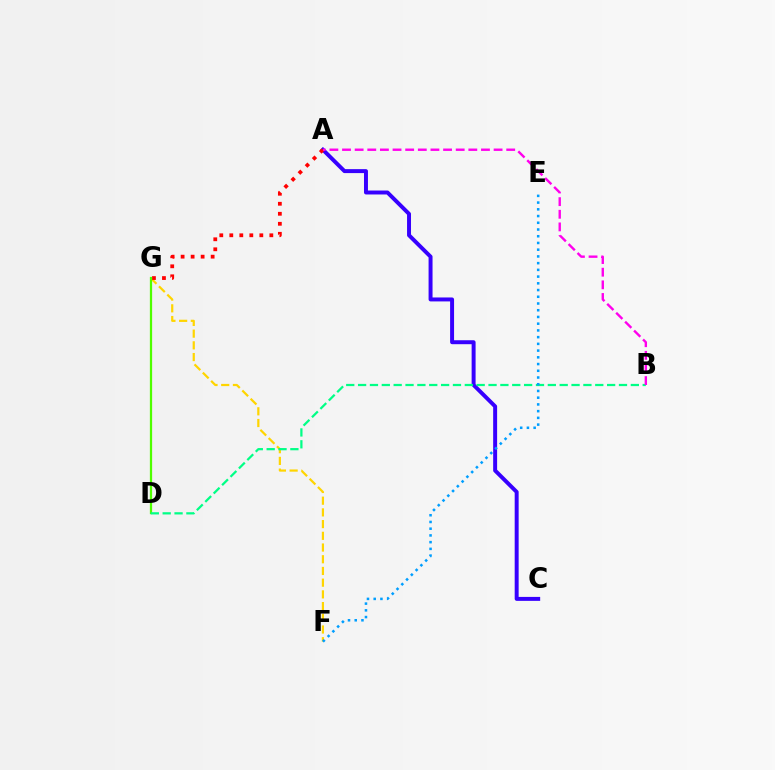{('F', 'G'): [{'color': '#ffd500', 'line_style': 'dashed', 'thickness': 1.59}], ('A', 'C'): [{'color': '#3700ff', 'line_style': 'solid', 'thickness': 2.85}], ('A', 'G'): [{'color': '#ff0000', 'line_style': 'dotted', 'thickness': 2.72}], ('D', 'G'): [{'color': '#4fff00', 'line_style': 'solid', 'thickness': 1.62}], ('B', 'D'): [{'color': '#00ff86', 'line_style': 'dashed', 'thickness': 1.61}], ('A', 'B'): [{'color': '#ff00ed', 'line_style': 'dashed', 'thickness': 1.72}], ('E', 'F'): [{'color': '#009eff', 'line_style': 'dotted', 'thickness': 1.83}]}